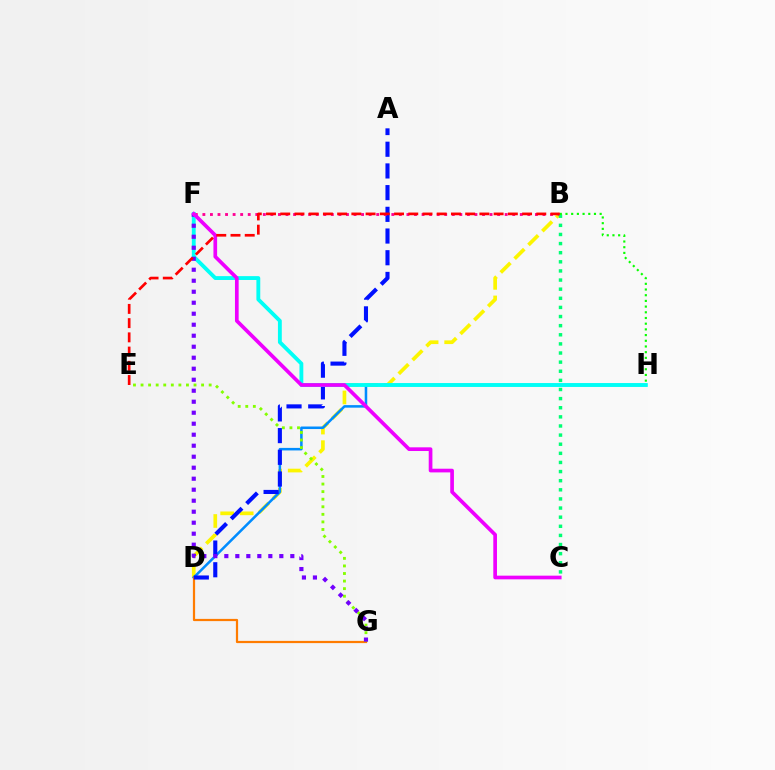{('B', 'D'): [{'color': '#fcf500', 'line_style': 'dashed', 'thickness': 2.66}], ('D', 'H'): [{'color': '#008cff', 'line_style': 'solid', 'thickness': 1.83}], ('D', 'G'): [{'color': '#ff7c00', 'line_style': 'solid', 'thickness': 1.6}], ('A', 'D'): [{'color': '#0010ff', 'line_style': 'dashed', 'thickness': 2.95}], ('E', 'G'): [{'color': '#84ff00', 'line_style': 'dotted', 'thickness': 2.06}], ('F', 'H'): [{'color': '#00fff6', 'line_style': 'solid', 'thickness': 2.77}], ('B', 'F'): [{'color': '#ff0094', 'line_style': 'dotted', 'thickness': 2.05}], ('B', 'C'): [{'color': '#00ff74', 'line_style': 'dotted', 'thickness': 2.48}], ('F', 'G'): [{'color': '#7200ff', 'line_style': 'dotted', 'thickness': 2.99}], ('C', 'F'): [{'color': '#ee00ff', 'line_style': 'solid', 'thickness': 2.65}], ('B', 'H'): [{'color': '#08ff00', 'line_style': 'dotted', 'thickness': 1.55}], ('B', 'E'): [{'color': '#ff0000', 'line_style': 'dashed', 'thickness': 1.93}]}